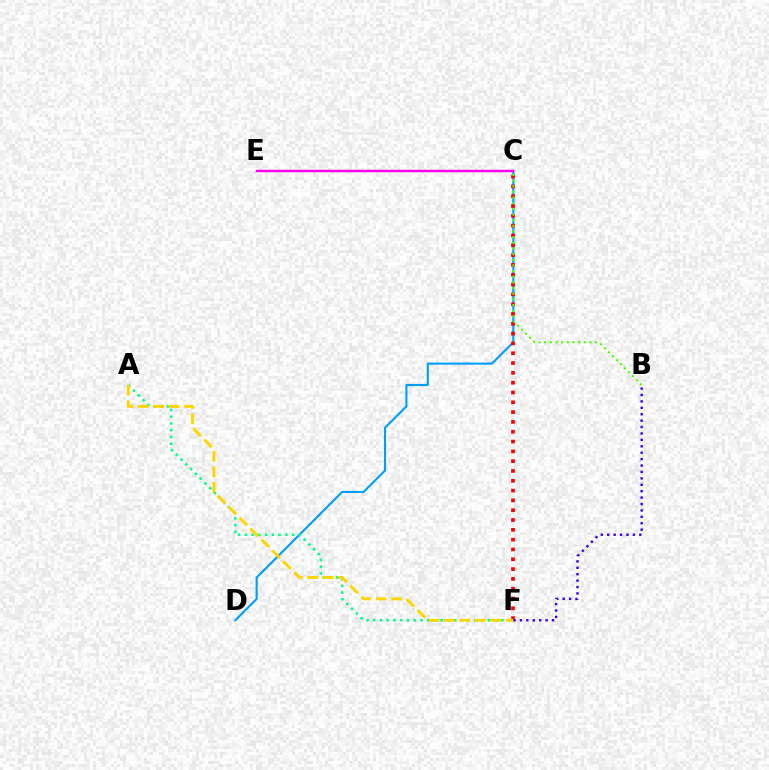{('C', 'D'): [{'color': '#009eff', 'line_style': 'solid', 'thickness': 1.53}], ('A', 'F'): [{'color': '#00ff86', 'line_style': 'dotted', 'thickness': 1.83}, {'color': '#ffd500', 'line_style': 'dashed', 'thickness': 2.1}], ('C', 'E'): [{'color': '#ff00ed', 'line_style': 'solid', 'thickness': 1.77}], ('C', 'F'): [{'color': '#ff0000', 'line_style': 'dotted', 'thickness': 2.67}], ('B', 'C'): [{'color': '#4fff00', 'line_style': 'dotted', 'thickness': 1.54}], ('B', 'F'): [{'color': '#3700ff', 'line_style': 'dotted', 'thickness': 1.74}]}